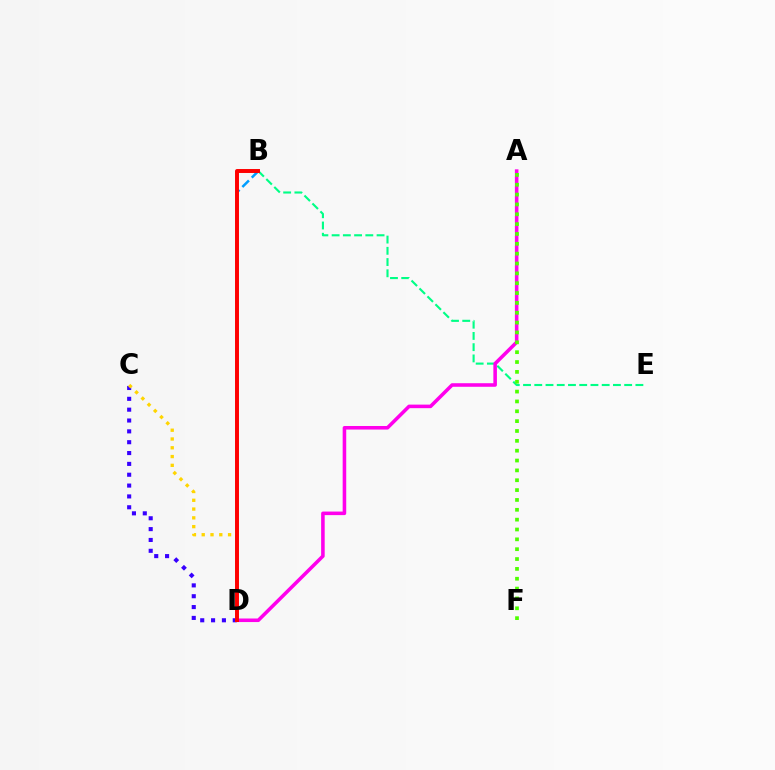{('C', 'D'): [{'color': '#3700ff', 'line_style': 'dotted', 'thickness': 2.95}, {'color': '#ffd500', 'line_style': 'dotted', 'thickness': 2.39}], ('B', 'E'): [{'color': '#00ff86', 'line_style': 'dashed', 'thickness': 1.53}], ('A', 'D'): [{'color': '#ff00ed', 'line_style': 'solid', 'thickness': 2.56}], ('B', 'D'): [{'color': '#009eff', 'line_style': 'dashed', 'thickness': 1.8}, {'color': '#ff0000', 'line_style': 'solid', 'thickness': 2.84}], ('A', 'F'): [{'color': '#4fff00', 'line_style': 'dotted', 'thickness': 2.68}]}